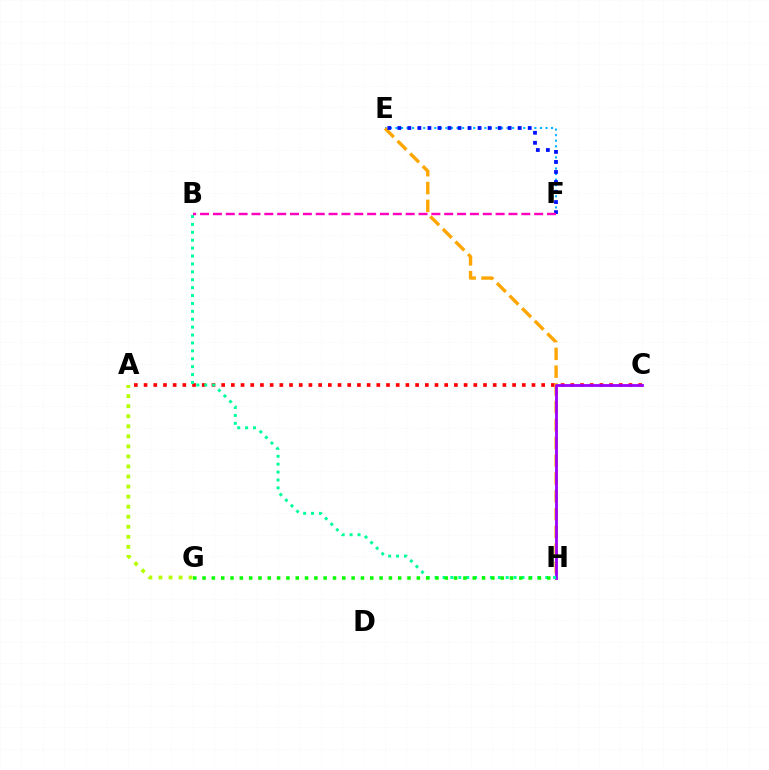{('E', 'F'): [{'color': '#00b5ff', 'line_style': 'dotted', 'thickness': 1.51}, {'color': '#0010ff', 'line_style': 'dotted', 'thickness': 2.73}], ('A', 'C'): [{'color': '#ff0000', 'line_style': 'dotted', 'thickness': 2.63}], ('A', 'G'): [{'color': '#b3ff00', 'line_style': 'dotted', 'thickness': 2.73}], ('E', 'H'): [{'color': '#ffa500', 'line_style': 'dashed', 'thickness': 2.42}], ('C', 'H'): [{'color': '#9b00ff', 'line_style': 'solid', 'thickness': 2.01}], ('B', 'H'): [{'color': '#00ff9d', 'line_style': 'dotted', 'thickness': 2.15}], ('G', 'H'): [{'color': '#08ff00', 'line_style': 'dotted', 'thickness': 2.53}], ('B', 'F'): [{'color': '#ff00bd', 'line_style': 'dashed', 'thickness': 1.75}]}